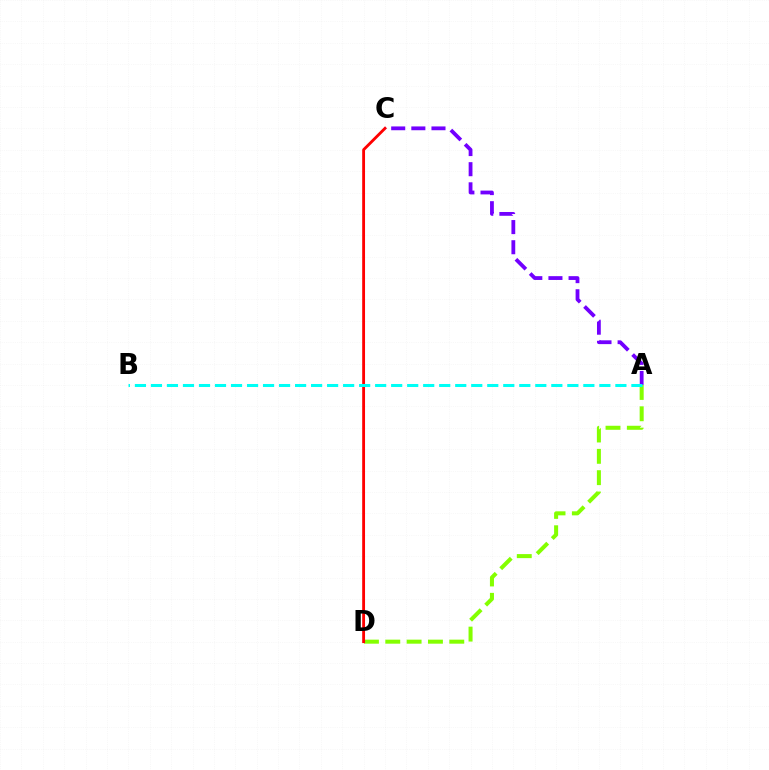{('A', 'D'): [{'color': '#84ff00', 'line_style': 'dashed', 'thickness': 2.9}], ('C', 'D'): [{'color': '#ff0000', 'line_style': 'solid', 'thickness': 2.05}], ('A', 'C'): [{'color': '#7200ff', 'line_style': 'dashed', 'thickness': 2.74}], ('A', 'B'): [{'color': '#00fff6', 'line_style': 'dashed', 'thickness': 2.18}]}